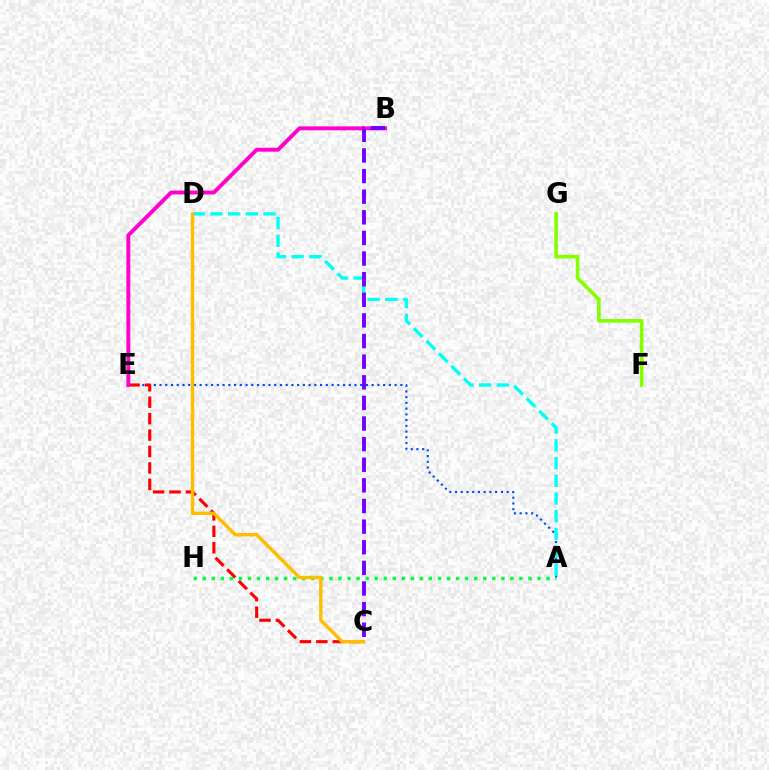{('A', 'E'): [{'color': '#004bff', 'line_style': 'dotted', 'thickness': 1.56}], ('C', 'E'): [{'color': '#ff0000', 'line_style': 'dashed', 'thickness': 2.23}], ('A', 'H'): [{'color': '#00ff39', 'line_style': 'dotted', 'thickness': 2.46}], ('A', 'D'): [{'color': '#00fff6', 'line_style': 'dashed', 'thickness': 2.41}], ('F', 'G'): [{'color': '#84ff00', 'line_style': 'solid', 'thickness': 2.61}], ('B', 'E'): [{'color': '#ff00cf', 'line_style': 'solid', 'thickness': 2.82}], ('B', 'C'): [{'color': '#7200ff', 'line_style': 'dashed', 'thickness': 2.8}], ('C', 'D'): [{'color': '#ffbd00', 'line_style': 'solid', 'thickness': 2.46}]}